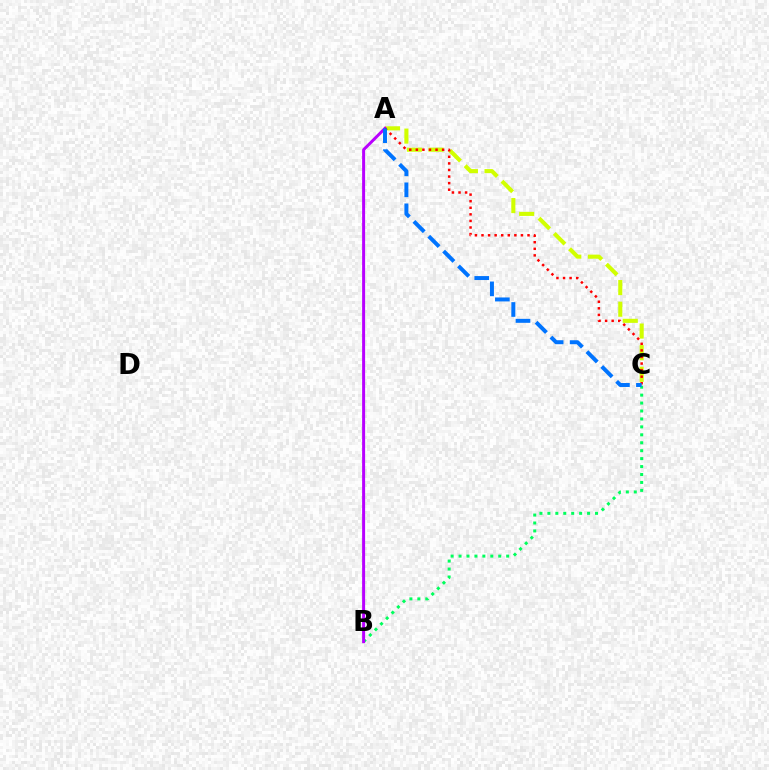{('B', 'C'): [{'color': '#00ff5c', 'line_style': 'dotted', 'thickness': 2.16}], ('A', 'C'): [{'color': '#d1ff00', 'line_style': 'dashed', 'thickness': 2.94}, {'color': '#ff0000', 'line_style': 'dotted', 'thickness': 1.79}, {'color': '#0074ff', 'line_style': 'dashed', 'thickness': 2.85}], ('A', 'B'): [{'color': '#b900ff', 'line_style': 'solid', 'thickness': 2.15}]}